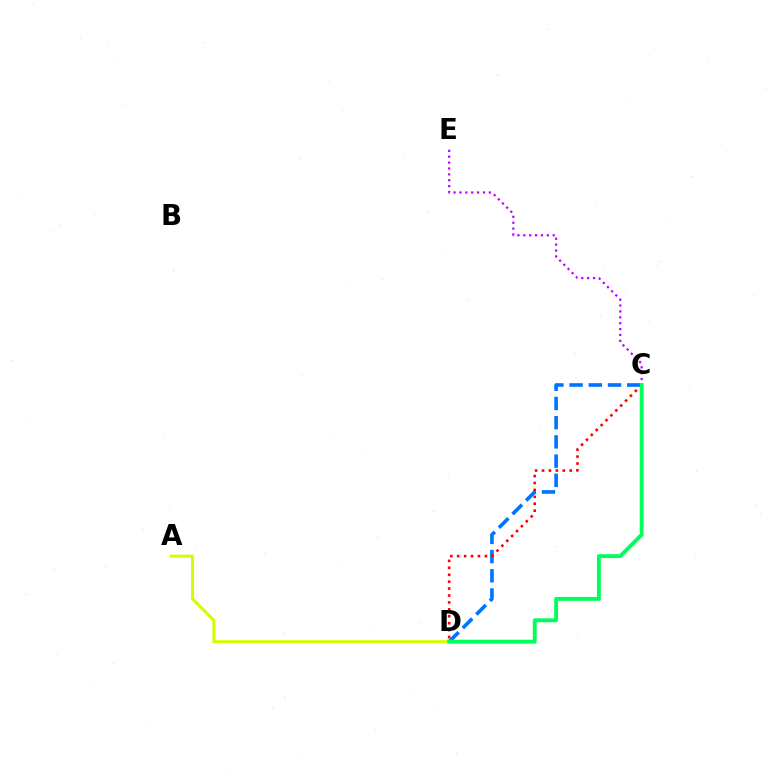{('C', 'D'): [{'color': '#0074ff', 'line_style': 'dashed', 'thickness': 2.61}, {'color': '#ff0000', 'line_style': 'dotted', 'thickness': 1.88}, {'color': '#00ff5c', 'line_style': 'solid', 'thickness': 2.8}], ('C', 'E'): [{'color': '#b900ff', 'line_style': 'dotted', 'thickness': 1.6}], ('A', 'D'): [{'color': '#d1ff00', 'line_style': 'solid', 'thickness': 2.16}]}